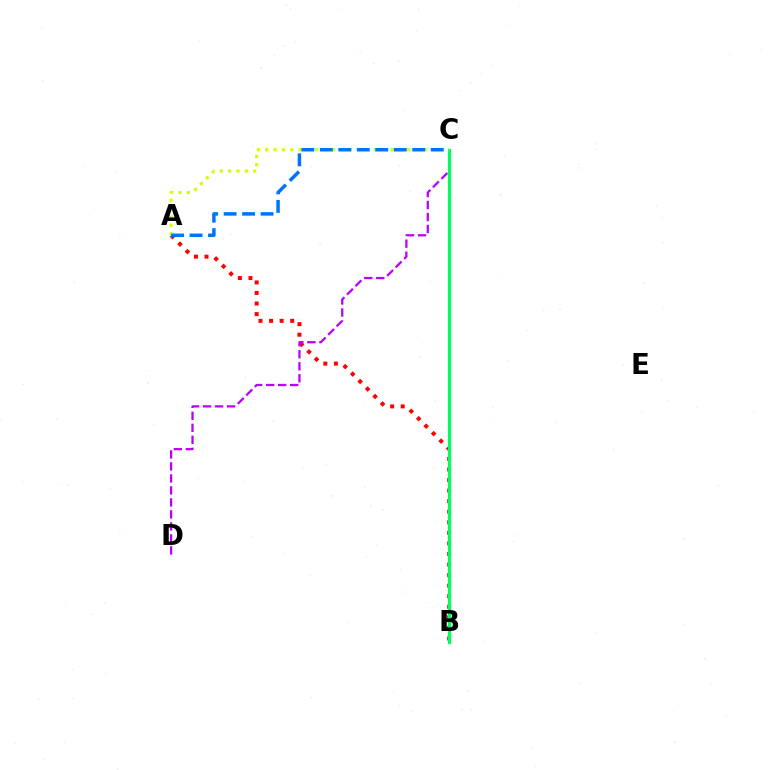{('A', 'B'): [{'color': '#ff0000', 'line_style': 'dotted', 'thickness': 2.87}], ('C', 'D'): [{'color': '#b900ff', 'line_style': 'dashed', 'thickness': 1.63}], ('B', 'C'): [{'color': '#00ff5c', 'line_style': 'solid', 'thickness': 2.32}], ('A', 'C'): [{'color': '#d1ff00', 'line_style': 'dotted', 'thickness': 2.27}, {'color': '#0074ff', 'line_style': 'dashed', 'thickness': 2.51}]}